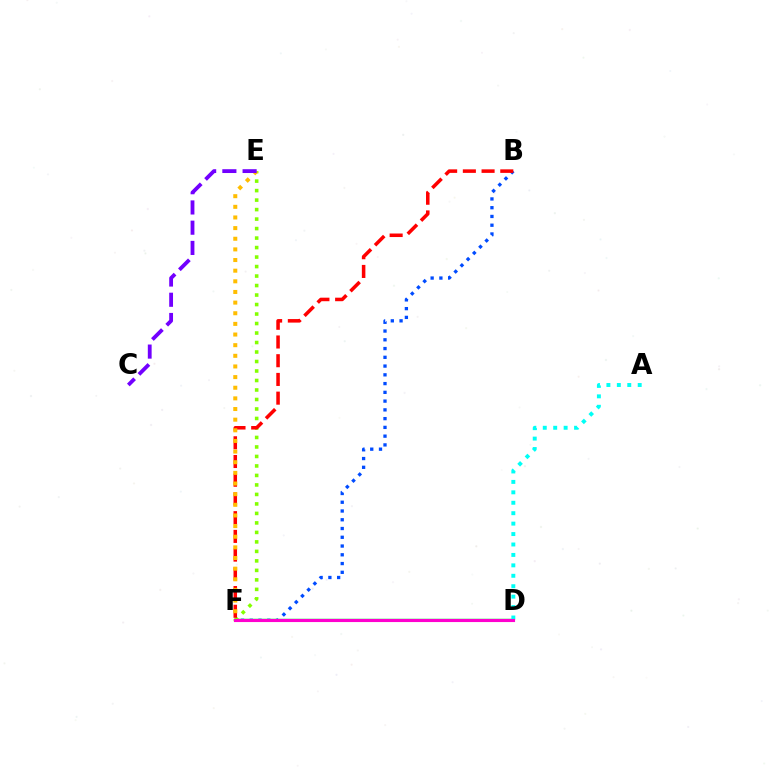{('B', 'F'): [{'color': '#004bff', 'line_style': 'dotted', 'thickness': 2.38}, {'color': '#ff0000', 'line_style': 'dashed', 'thickness': 2.54}], ('D', 'F'): [{'color': '#00ff39', 'line_style': 'solid', 'thickness': 1.78}, {'color': '#ff00cf', 'line_style': 'solid', 'thickness': 2.25}], ('E', 'F'): [{'color': '#84ff00', 'line_style': 'dotted', 'thickness': 2.58}, {'color': '#ffbd00', 'line_style': 'dotted', 'thickness': 2.89}], ('A', 'D'): [{'color': '#00fff6', 'line_style': 'dotted', 'thickness': 2.83}], ('C', 'E'): [{'color': '#7200ff', 'line_style': 'dashed', 'thickness': 2.75}]}